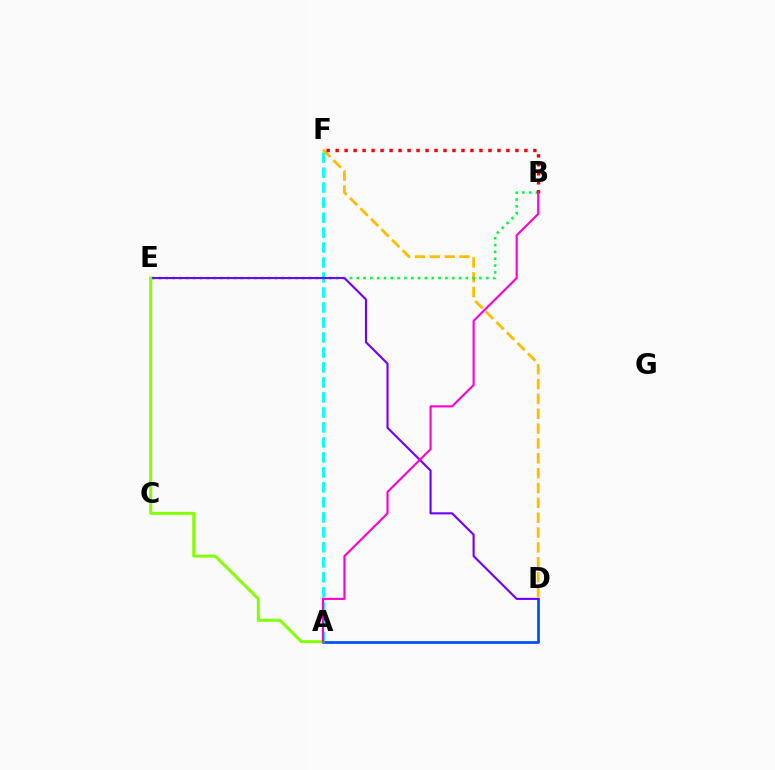{('A', 'F'): [{'color': '#00fff6', 'line_style': 'dashed', 'thickness': 2.04}], ('D', 'F'): [{'color': '#ffbd00', 'line_style': 'dashed', 'thickness': 2.02}], ('B', 'E'): [{'color': '#00ff39', 'line_style': 'dotted', 'thickness': 1.85}], ('A', 'D'): [{'color': '#004bff', 'line_style': 'solid', 'thickness': 1.94}], ('D', 'E'): [{'color': '#7200ff', 'line_style': 'solid', 'thickness': 1.53}], ('B', 'F'): [{'color': '#ff0000', 'line_style': 'dotted', 'thickness': 2.44}], ('A', 'E'): [{'color': '#84ff00', 'line_style': 'solid', 'thickness': 2.13}], ('A', 'B'): [{'color': '#ff00cf', 'line_style': 'solid', 'thickness': 1.52}]}